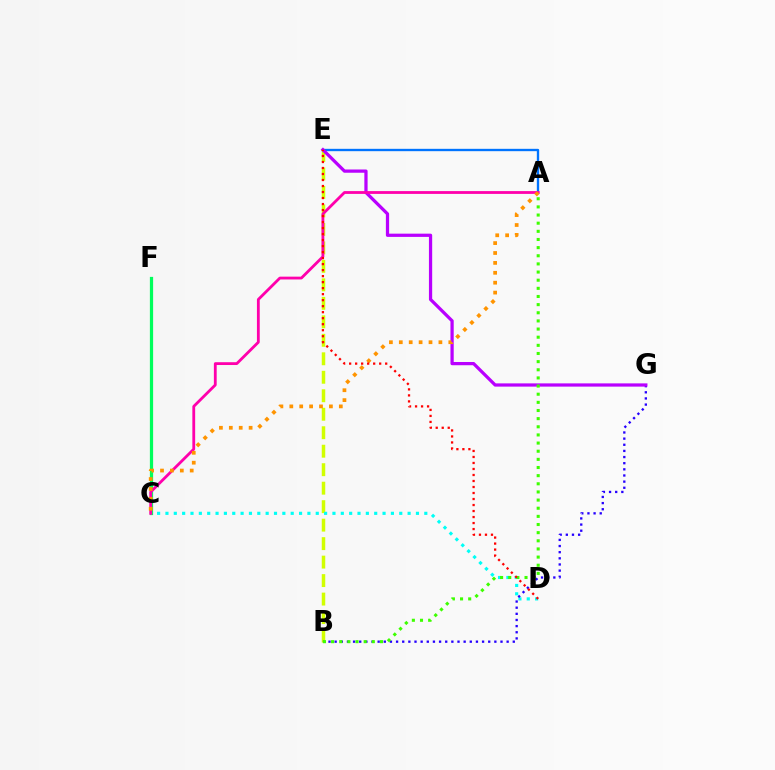{('B', 'E'): [{'color': '#d1ff00', 'line_style': 'dashed', 'thickness': 2.51}], ('C', 'D'): [{'color': '#00fff6', 'line_style': 'dotted', 'thickness': 2.27}], ('B', 'G'): [{'color': '#2500ff', 'line_style': 'dotted', 'thickness': 1.67}], ('A', 'E'): [{'color': '#0074ff', 'line_style': 'solid', 'thickness': 1.69}], ('E', 'G'): [{'color': '#b900ff', 'line_style': 'solid', 'thickness': 2.33}], ('C', 'F'): [{'color': '#00ff5c', 'line_style': 'solid', 'thickness': 2.34}], ('A', 'C'): [{'color': '#ff00ac', 'line_style': 'solid', 'thickness': 2.02}, {'color': '#ff9400', 'line_style': 'dotted', 'thickness': 2.69}], ('A', 'B'): [{'color': '#3dff00', 'line_style': 'dotted', 'thickness': 2.21}], ('D', 'E'): [{'color': '#ff0000', 'line_style': 'dotted', 'thickness': 1.63}]}